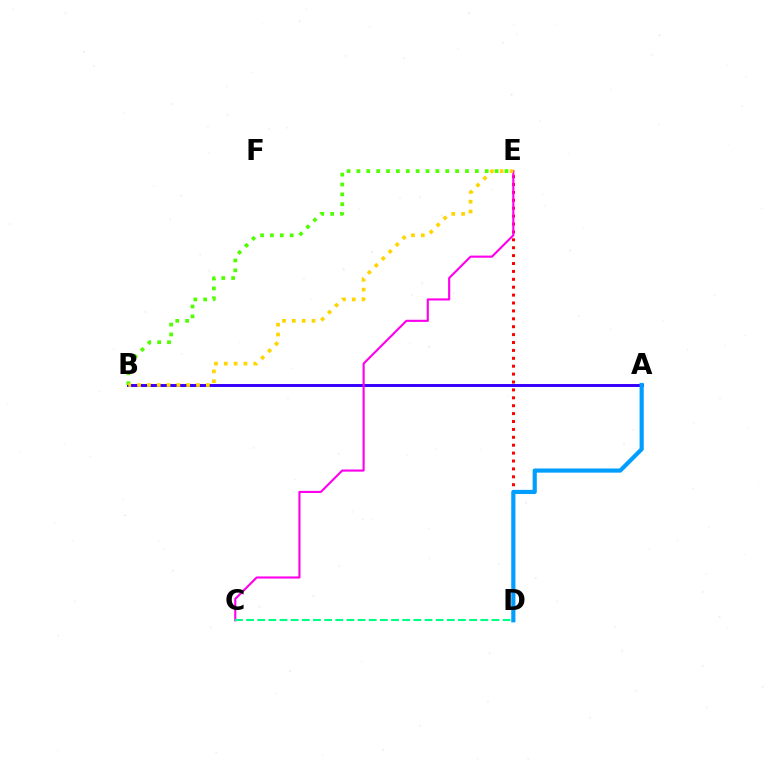{('A', 'B'): [{'color': '#3700ff', 'line_style': 'solid', 'thickness': 2.11}], ('D', 'E'): [{'color': '#ff0000', 'line_style': 'dotted', 'thickness': 2.15}], ('B', 'E'): [{'color': '#4fff00', 'line_style': 'dotted', 'thickness': 2.68}, {'color': '#ffd500', 'line_style': 'dotted', 'thickness': 2.67}], ('C', 'E'): [{'color': '#ff00ed', 'line_style': 'solid', 'thickness': 1.53}], ('A', 'D'): [{'color': '#009eff', 'line_style': 'solid', 'thickness': 3.0}], ('C', 'D'): [{'color': '#00ff86', 'line_style': 'dashed', 'thickness': 1.52}]}